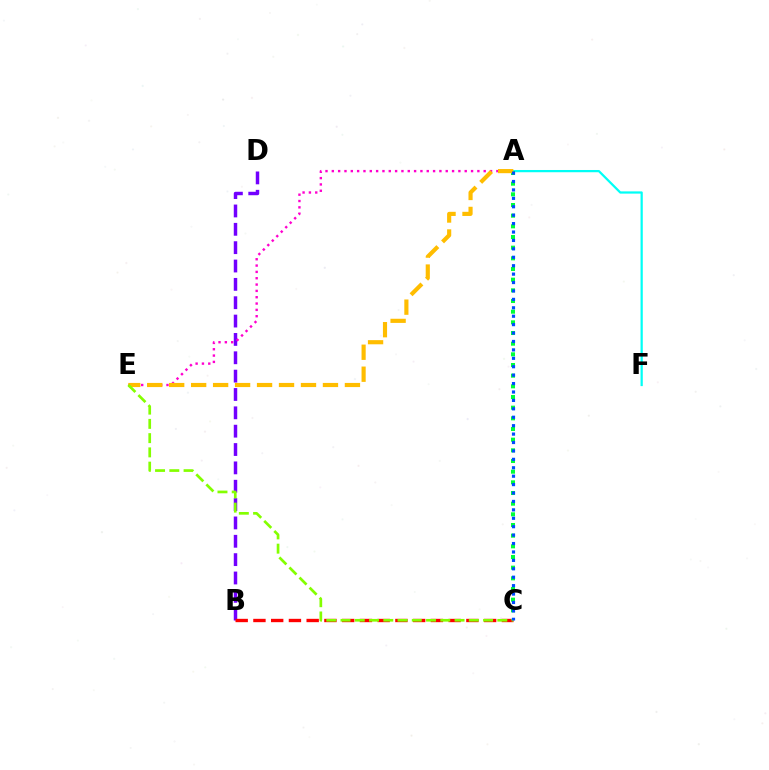{('B', 'D'): [{'color': '#7200ff', 'line_style': 'dashed', 'thickness': 2.49}], ('A', 'F'): [{'color': '#00fff6', 'line_style': 'solid', 'thickness': 1.61}], ('B', 'C'): [{'color': '#ff0000', 'line_style': 'dashed', 'thickness': 2.41}], ('A', 'E'): [{'color': '#ff00cf', 'line_style': 'dotted', 'thickness': 1.72}, {'color': '#ffbd00', 'line_style': 'dashed', 'thickness': 2.98}], ('A', 'C'): [{'color': '#00ff39', 'line_style': 'dotted', 'thickness': 2.9}, {'color': '#004bff', 'line_style': 'dotted', 'thickness': 2.29}], ('C', 'E'): [{'color': '#84ff00', 'line_style': 'dashed', 'thickness': 1.94}]}